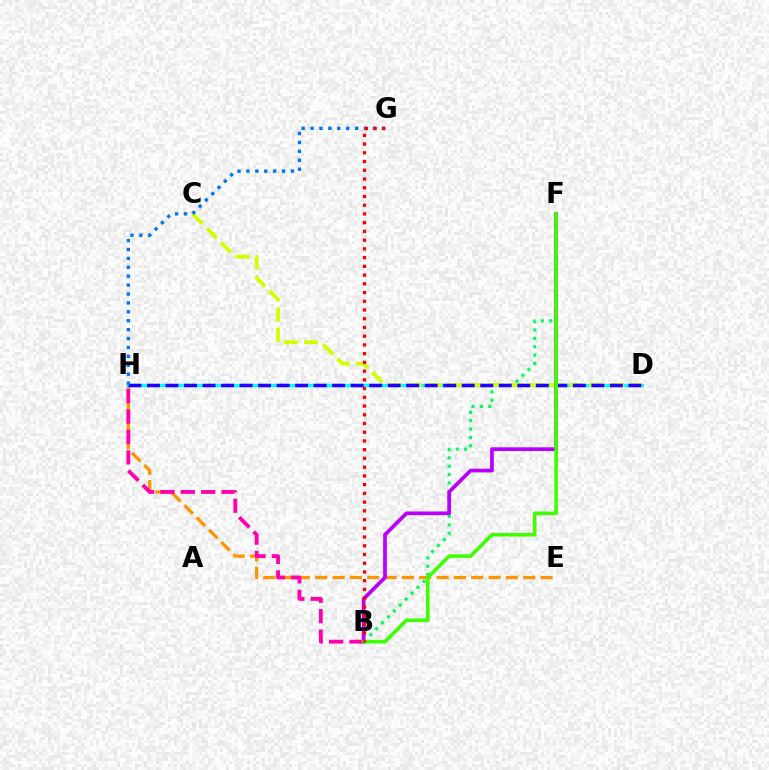{('E', 'H'): [{'color': '#ff9400', 'line_style': 'dashed', 'thickness': 2.35}], ('D', 'H'): [{'color': '#00fff6', 'line_style': 'solid', 'thickness': 2.39}, {'color': '#2500ff', 'line_style': 'dashed', 'thickness': 2.52}], ('B', 'F'): [{'color': '#00ff5c', 'line_style': 'dotted', 'thickness': 2.27}, {'color': '#b900ff', 'line_style': 'solid', 'thickness': 2.68}, {'color': '#3dff00', 'line_style': 'solid', 'thickness': 2.56}], ('B', 'H'): [{'color': '#ff00ac', 'line_style': 'dashed', 'thickness': 2.77}], ('C', 'D'): [{'color': '#d1ff00', 'line_style': 'dashed', 'thickness': 2.75}], ('G', 'H'): [{'color': '#0074ff', 'line_style': 'dotted', 'thickness': 2.42}], ('B', 'G'): [{'color': '#ff0000', 'line_style': 'dotted', 'thickness': 2.37}]}